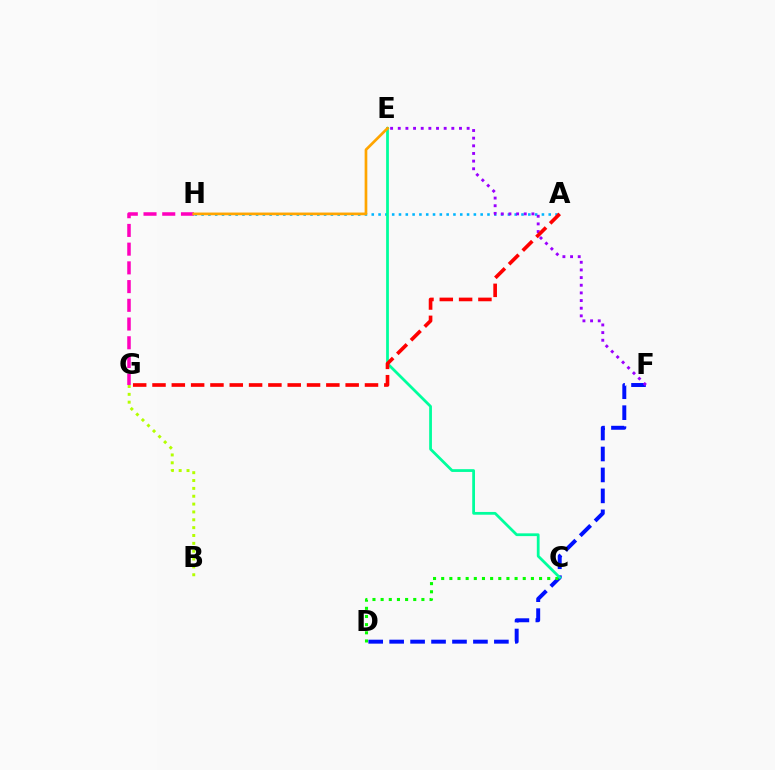{('B', 'G'): [{'color': '#b3ff00', 'line_style': 'dotted', 'thickness': 2.13}], ('A', 'H'): [{'color': '#00b5ff', 'line_style': 'dotted', 'thickness': 1.85}], ('D', 'F'): [{'color': '#0010ff', 'line_style': 'dashed', 'thickness': 2.85}], ('G', 'H'): [{'color': '#ff00bd', 'line_style': 'dashed', 'thickness': 2.54}], ('E', 'F'): [{'color': '#9b00ff', 'line_style': 'dotted', 'thickness': 2.08}], ('C', 'D'): [{'color': '#08ff00', 'line_style': 'dotted', 'thickness': 2.22}], ('C', 'E'): [{'color': '#00ff9d', 'line_style': 'solid', 'thickness': 1.99}], ('E', 'H'): [{'color': '#ffa500', 'line_style': 'solid', 'thickness': 1.94}], ('A', 'G'): [{'color': '#ff0000', 'line_style': 'dashed', 'thickness': 2.62}]}